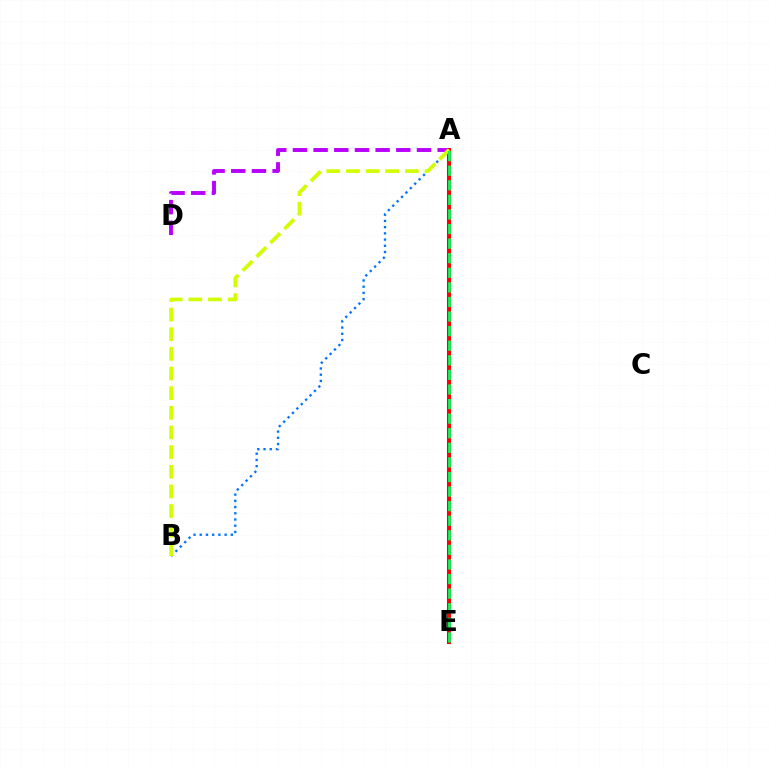{('A', 'D'): [{'color': '#b900ff', 'line_style': 'dashed', 'thickness': 2.81}], ('A', 'E'): [{'color': '#ff0000', 'line_style': 'solid', 'thickness': 2.93}, {'color': '#00ff5c', 'line_style': 'dashed', 'thickness': 1.98}], ('A', 'B'): [{'color': '#0074ff', 'line_style': 'dotted', 'thickness': 1.69}, {'color': '#d1ff00', 'line_style': 'dashed', 'thickness': 2.67}]}